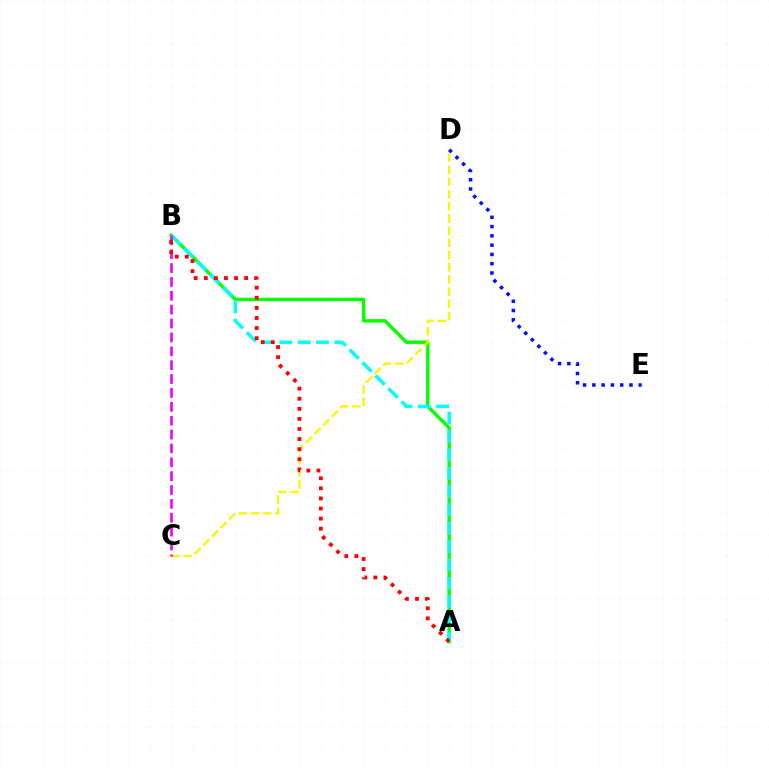{('D', 'E'): [{'color': '#0010ff', 'line_style': 'dotted', 'thickness': 2.52}], ('A', 'B'): [{'color': '#08ff00', 'line_style': 'solid', 'thickness': 2.46}, {'color': '#00fff6', 'line_style': 'dashed', 'thickness': 2.49}, {'color': '#ff0000', 'line_style': 'dotted', 'thickness': 2.74}], ('C', 'D'): [{'color': '#fcf500', 'line_style': 'dashed', 'thickness': 1.66}], ('B', 'C'): [{'color': '#ee00ff', 'line_style': 'dashed', 'thickness': 1.88}]}